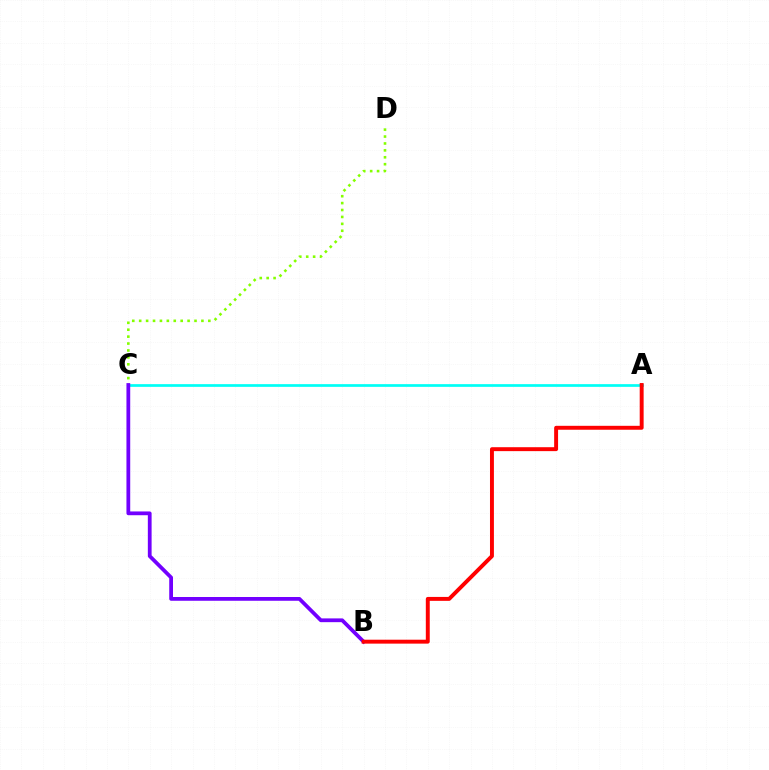{('C', 'D'): [{'color': '#84ff00', 'line_style': 'dotted', 'thickness': 1.88}], ('A', 'C'): [{'color': '#00fff6', 'line_style': 'solid', 'thickness': 1.95}], ('B', 'C'): [{'color': '#7200ff', 'line_style': 'solid', 'thickness': 2.71}], ('A', 'B'): [{'color': '#ff0000', 'line_style': 'solid', 'thickness': 2.83}]}